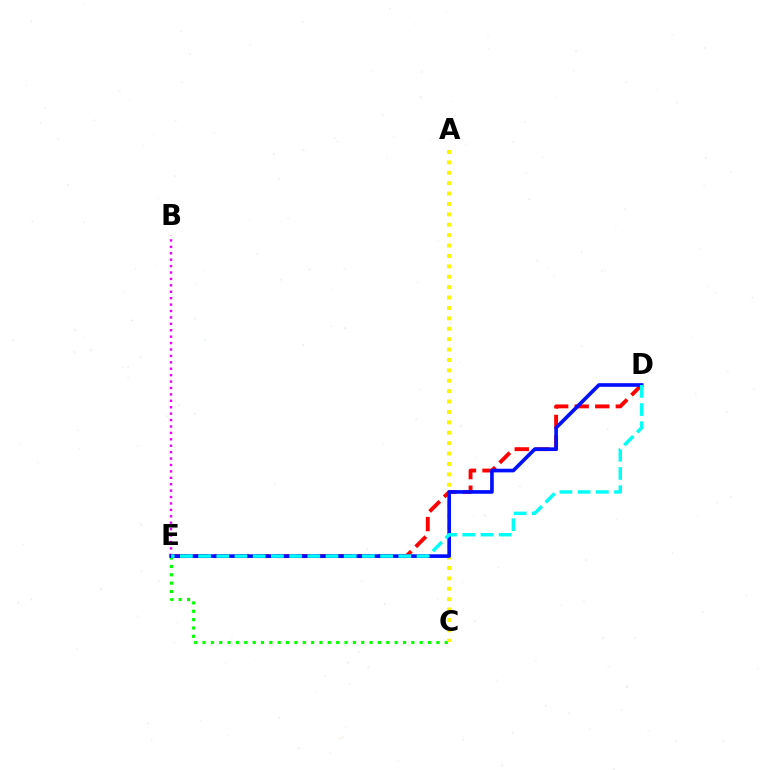{('B', 'E'): [{'color': '#ee00ff', 'line_style': 'dotted', 'thickness': 1.74}], ('C', 'E'): [{'color': '#08ff00', 'line_style': 'dotted', 'thickness': 2.27}], ('A', 'C'): [{'color': '#fcf500', 'line_style': 'dotted', 'thickness': 2.83}], ('D', 'E'): [{'color': '#ff0000', 'line_style': 'dashed', 'thickness': 2.79}, {'color': '#0010ff', 'line_style': 'solid', 'thickness': 2.63}, {'color': '#00fff6', 'line_style': 'dashed', 'thickness': 2.47}]}